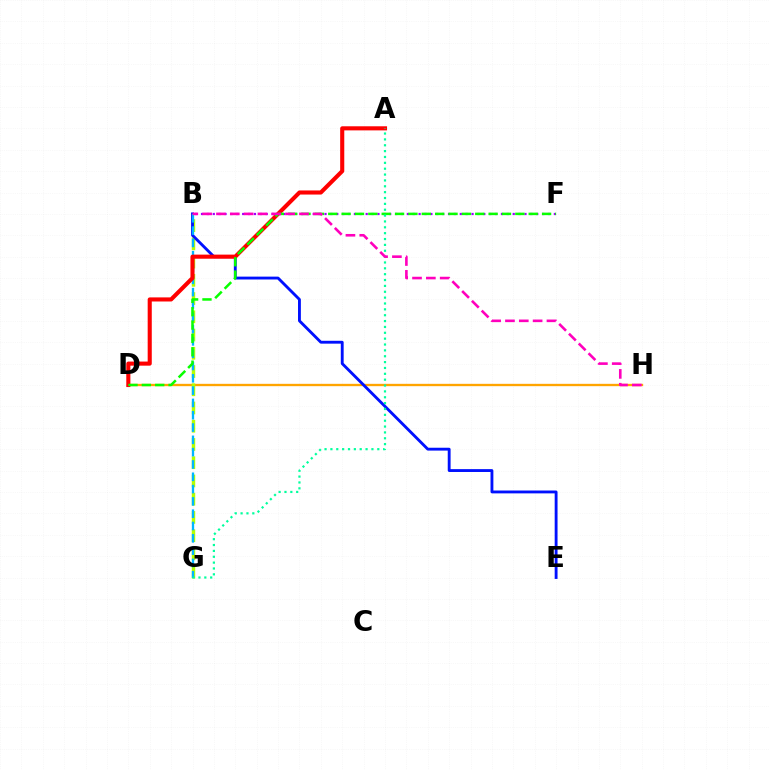{('D', 'H'): [{'color': '#ffa500', 'line_style': 'solid', 'thickness': 1.68}], ('B', 'G'): [{'color': '#b3ff00', 'line_style': 'dashed', 'thickness': 2.48}, {'color': '#00b5ff', 'line_style': 'dashed', 'thickness': 1.67}], ('B', 'F'): [{'color': '#9b00ff', 'line_style': 'dotted', 'thickness': 1.6}], ('B', 'E'): [{'color': '#0010ff', 'line_style': 'solid', 'thickness': 2.06}], ('A', 'D'): [{'color': '#ff0000', 'line_style': 'solid', 'thickness': 2.95}], ('D', 'F'): [{'color': '#08ff00', 'line_style': 'dashed', 'thickness': 1.82}], ('A', 'G'): [{'color': '#00ff9d', 'line_style': 'dotted', 'thickness': 1.59}], ('B', 'H'): [{'color': '#ff00bd', 'line_style': 'dashed', 'thickness': 1.88}]}